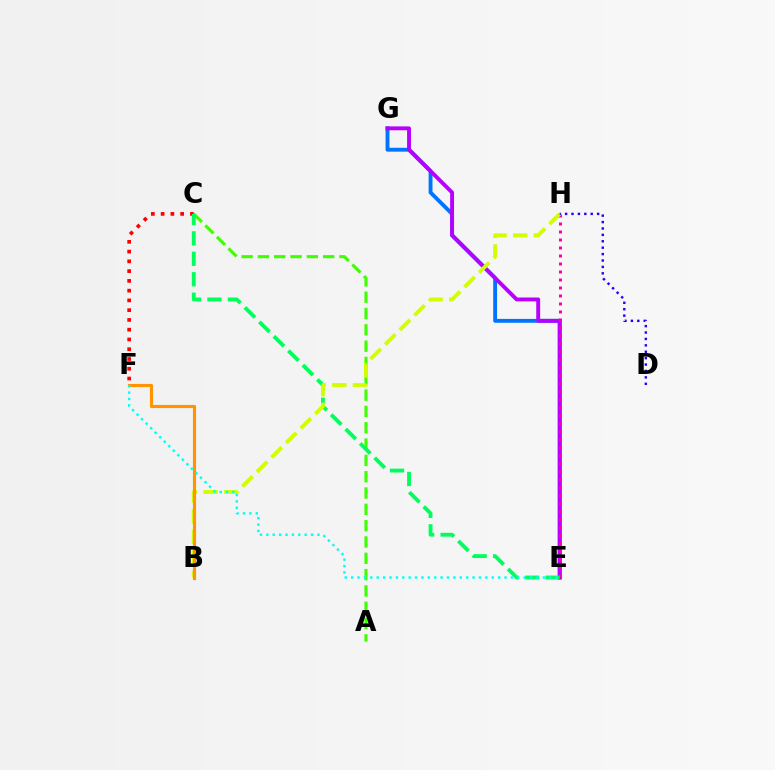{('A', 'C'): [{'color': '#3dff00', 'line_style': 'dashed', 'thickness': 2.22}], ('C', 'F'): [{'color': '#ff0000', 'line_style': 'dotted', 'thickness': 2.65}], ('E', 'G'): [{'color': '#0074ff', 'line_style': 'solid', 'thickness': 2.79}, {'color': '#b900ff', 'line_style': 'solid', 'thickness': 2.81}], ('E', 'H'): [{'color': '#ff00ac', 'line_style': 'dotted', 'thickness': 2.17}], ('C', 'E'): [{'color': '#00ff5c', 'line_style': 'dashed', 'thickness': 2.78}], ('B', 'H'): [{'color': '#d1ff00', 'line_style': 'dashed', 'thickness': 2.8}], ('B', 'F'): [{'color': '#ff9400', 'line_style': 'solid', 'thickness': 2.26}], ('E', 'F'): [{'color': '#00fff6', 'line_style': 'dotted', 'thickness': 1.74}], ('D', 'H'): [{'color': '#2500ff', 'line_style': 'dotted', 'thickness': 1.74}]}